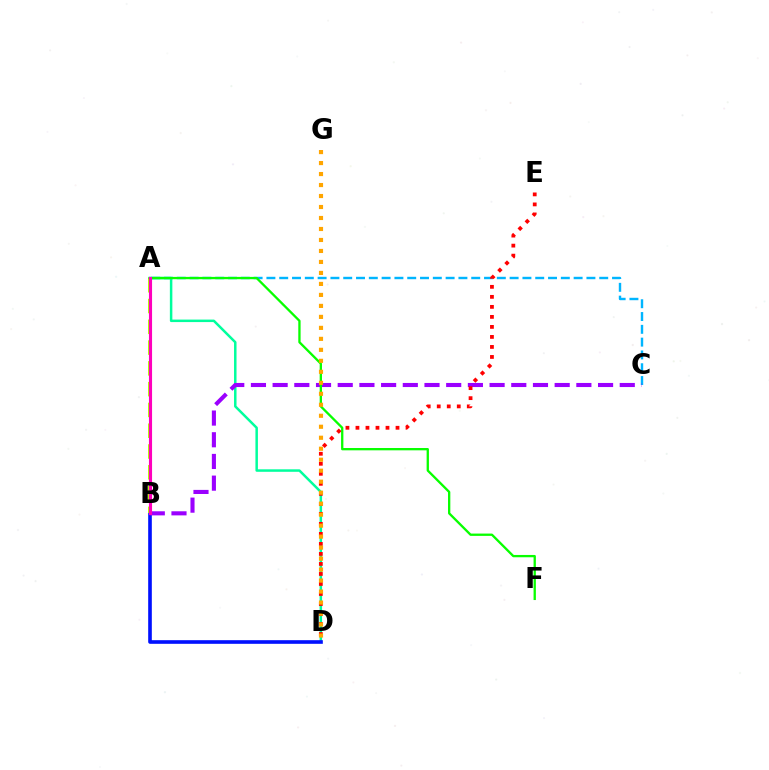{('A', 'C'): [{'color': '#00b5ff', 'line_style': 'dashed', 'thickness': 1.74}], ('A', 'D'): [{'color': '#00ff9d', 'line_style': 'solid', 'thickness': 1.79}], ('B', 'D'): [{'color': '#0010ff', 'line_style': 'solid', 'thickness': 2.61}], ('B', 'C'): [{'color': '#9b00ff', 'line_style': 'dashed', 'thickness': 2.95}], ('A', 'B'): [{'color': '#b3ff00', 'line_style': 'dashed', 'thickness': 2.82}, {'color': '#ff00bd', 'line_style': 'solid', 'thickness': 2.24}], ('D', 'E'): [{'color': '#ff0000', 'line_style': 'dotted', 'thickness': 2.72}], ('A', 'F'): [{'color': '#08ff00', 'line_style': 'solid', 'thickness': 1.66}], ('D', 'G'): [{'color': '#ffa500', 'line_style': 'dotted', 'thickness': 2.99}]}